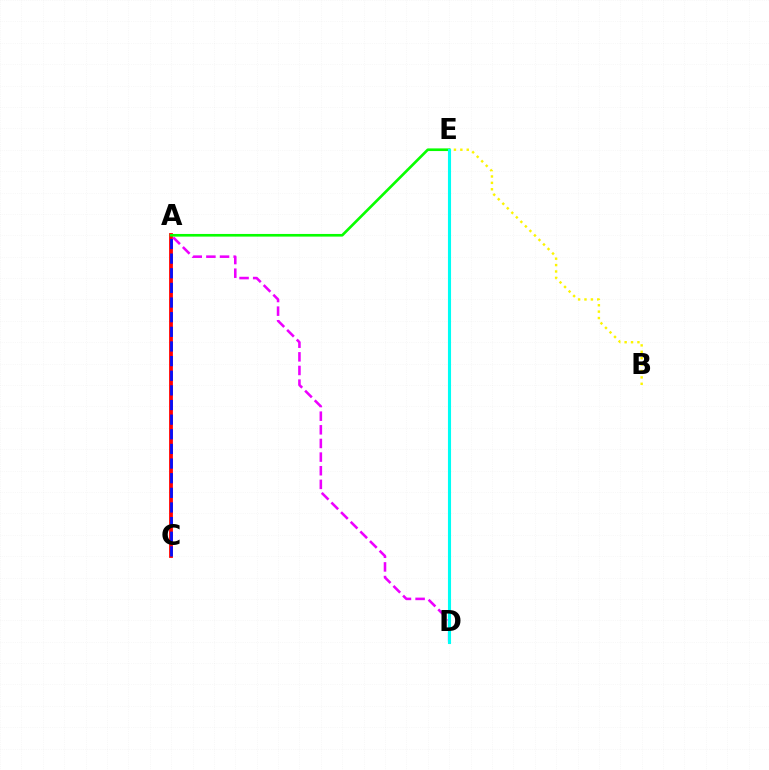{('B', 'E'): [{'color': '#fcf500', 'line_style': 'dotted', 'thickness': 1.74}], ('A', 'C'): [{'color': '#ff0000', 'line_style': 'solid', 'thickness': 2.73}, {'color': '#0010ff', 'line_style': 'dashed', 'thickness': 1.99}], ('A', 'D'): [{'color': '#ee00ff', 'line_style': 'dashed', 'thickness': 1.85}], ('A', 'E'): [{'color': '#08ff00', 'line_style': 'solid', 'thickness': 1.91}], ('D', 'E'): [{'color': '#00fff6', 'line_style': 'solid', 'thickness': 2.23}]}